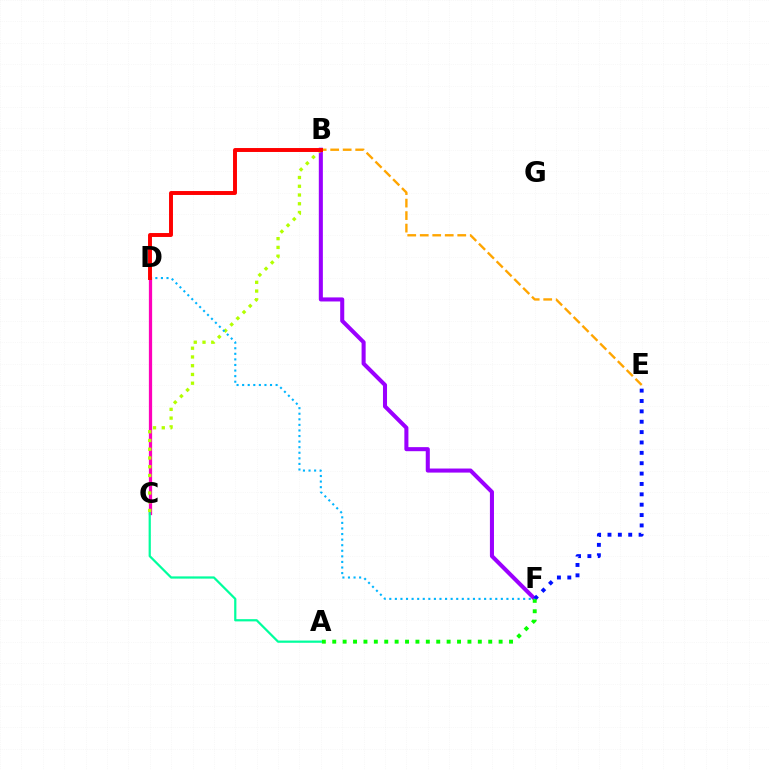{('C', 'D'): [{'color': '#ff00bd', 'line_style': 'solid', 'thickness': 2.34}], ('B', 'F'): [{'color': '#9b00ff', 'line_style': 'solid', 'thickness': 2.92}], ('E', 'F'): [{'color': '#0010ff', 'line_style': 'dotted', 'thickness': 2.82}], ('A', 'F'): [{'color': '#08ff00', 'line_style': 'dotted', 'thickness': 2.83}], ('B', 'C'): [{'color': '#b3ff00', 'line_style': 'dotted', 'thickness': 2.38}], ('B', 'E'): [{'color': '#ffa500', 'line_style': 'dashed', 'thickness': 1.7}], ('D', 'F'): [{'color': '#00b5ff', 'line_style': 'dotted', 'thickness': 1.52}], ('A', 'C'): [{'color': '#00ff9d', 'line_style': 'solid', 'thickness': 1.6}], ('B', 'D'): [{'color': '#ff0000', 'line_style': 'solid', 'thickness': 2.83}]}